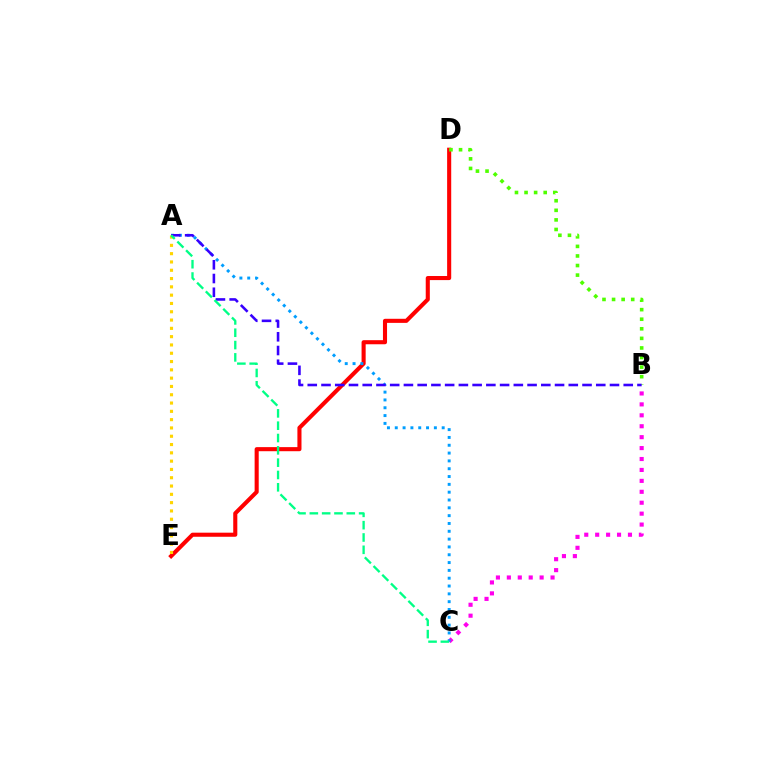{('D', 'E'): [{'color': '#ff0000', 'line_style': 'solid', 'thickness': 2.94}], ('B', 'C'): [{'color': '#ff00ed', 'line_style': 'dotted', 'thickness': 2.97}], ('A', 'C'): [{'color': '#009eff', 'line_style': 'dotted', 'thickness': 2.12}, {'color': '#00ff86', 'line_style': 'dashed', 'thickness': 1.67}], ('B', 'D'): [{'color': '#4fff00', 'line_style': 'dotted', 'thickness': 2.6}], ('A', 'B'): [{'color': '#3700ff', 'line_style': 'dashed', 'thickness': 1.87}], ('A', 'E'): [{'color': '#ffd500', 'line_style': 'dotted', 'thickness': 2.25}]}